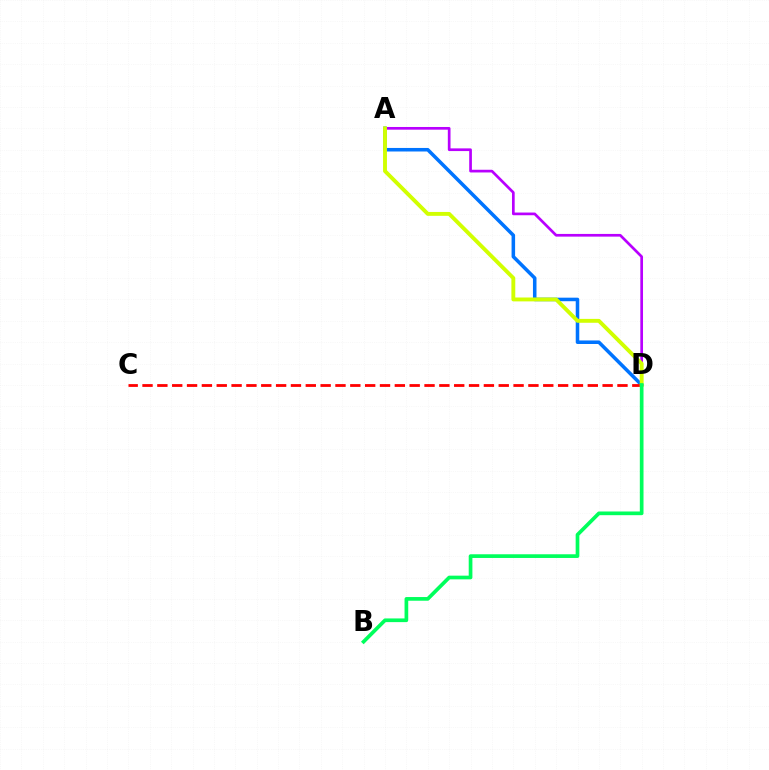{('A', 'D'): [{'color': '#0074ff', 'line_style': 'solid', 'thickness': 2.55}, {'color': '#b900ff', 'line_style': 'solid', 'thickness': 1.94}, {'color': '#d1ff00', 'line_style': 'solid', 'thickness': 2.8}], ('C', 'D'): [{'color': '#ff0000', 'line_style': 'dashed', 'thickness': 2.02}], ('B', 'D'): [{'color': '#00ff5c', 'line_style': 'solid', 'thickness': 2.66}]}